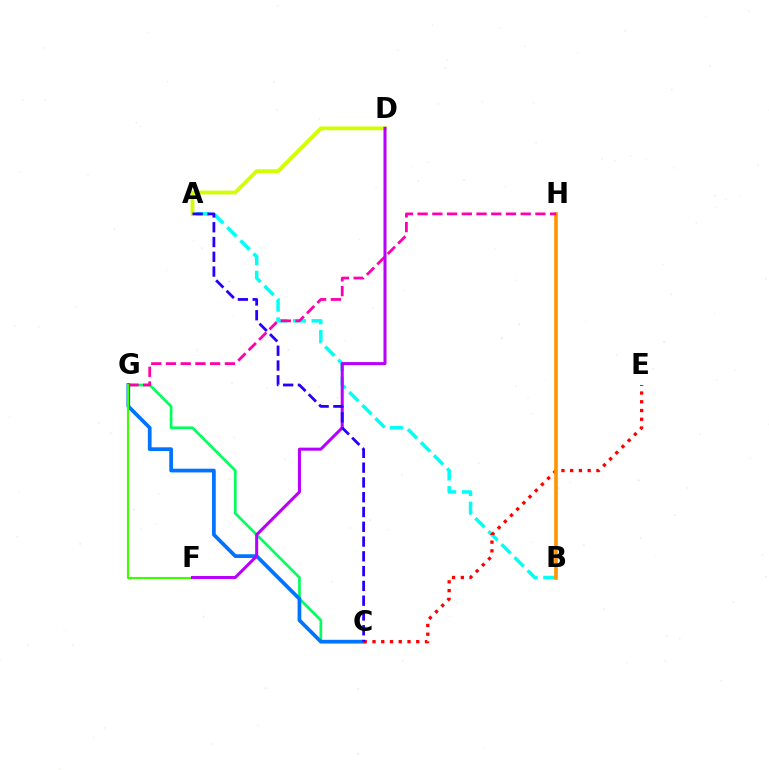{('C', 'G'): [{'color': '#00ff5c', 'line_style': 'solid', 'thickness': 1.93}, {'color': '#0074ff', 'line_style': 'solid', 'thickness': 2.68}], ('A', 'D'): [{'color': '#d1ff00', 'line_style': 'solid', 'thickness': 2.73}], ('A', 'B'): [{'color': '#00fff6', 'line_style': 'dashed', 'thickness': 2.51}], ('C', 'E'): [{'color': '#ff0000', 'line_style': 'dotted', 'thickness': 2.38}], ('B', 'H'): [{'color': '#ff9400', 'line_style': 'solid', 'thickness': 2.61}], ('G', 'H'): [{'color': '#ff00ac', 'line_style': 'dashed', 'thickness': 2.0}], ('F', 'G'): [{'color': '#3dff00', 'line_style': 'solid', 'thickness': 1.52}], ('D', 'F'): [{'color': '#b900ff', 'line_style': 'solid', 'thickness': 2.18}], ('A', 'C'): [{'color': '#2500ff', 'line_style': 'dashed', 'thickness': 2.01}]}